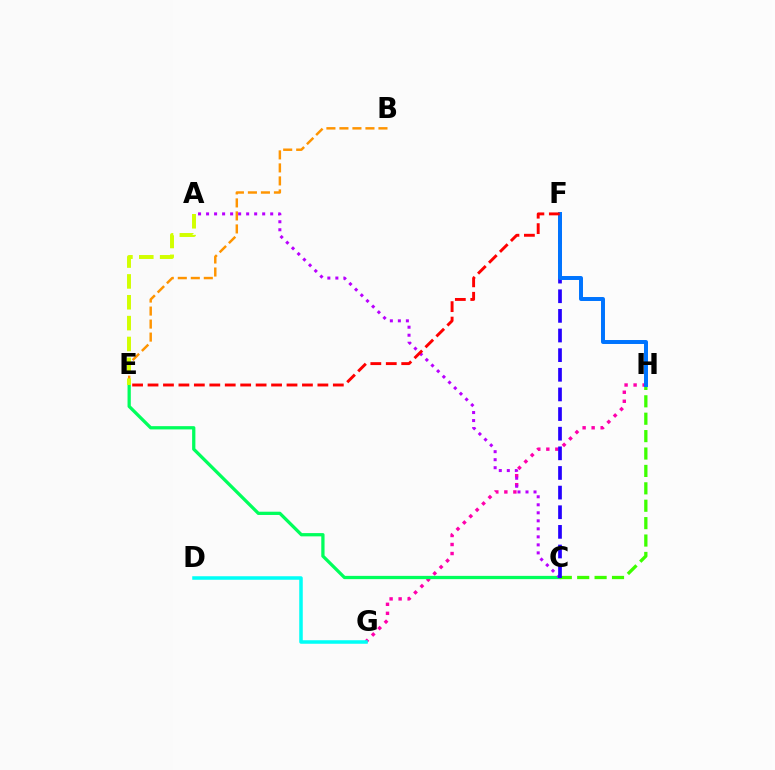{('G', 'H'): [{'color': '#ff00ac', 'line_style': 'dotted', 'thickness': 2.45}], ('C', 'E'): [{'color': '#00ff5c', 'line_style': 'solid', 'thickness': 2.35}], ('B', 'E'): [{'color': '#ff9400', 'line_style': 'dashed', 'thickness': 1.77}], ('A', 'C'): [{'color': '#b900ff', 'line_style': 'dotted', 'thickness': 2.18}], ('A', 'E'): [{'color': '#d1ff00', 'line_style': 'dashed', 'thickness': 2.83}], ('D', 'G'): [{'color': '#00fff6', 'line_style': 'solid', 'thickness': 2.54}], ('C', 'H'): [{'color': '#3dff00', 'line_style': 'dashed', 'thickness': 2.36}], ('C', 'F'): [{'color': '#2500ff', 'line_style': 'dashed', 'thickness': 2.67}], ('F', 'H'): [{'color': '#0074ff', 'line_style': 'solid', 'thickness': 2.86}], ('E', 'F'): [{'color': '#ff0000', 'line_style': 'dashed', 'thickness': 2.1}]}